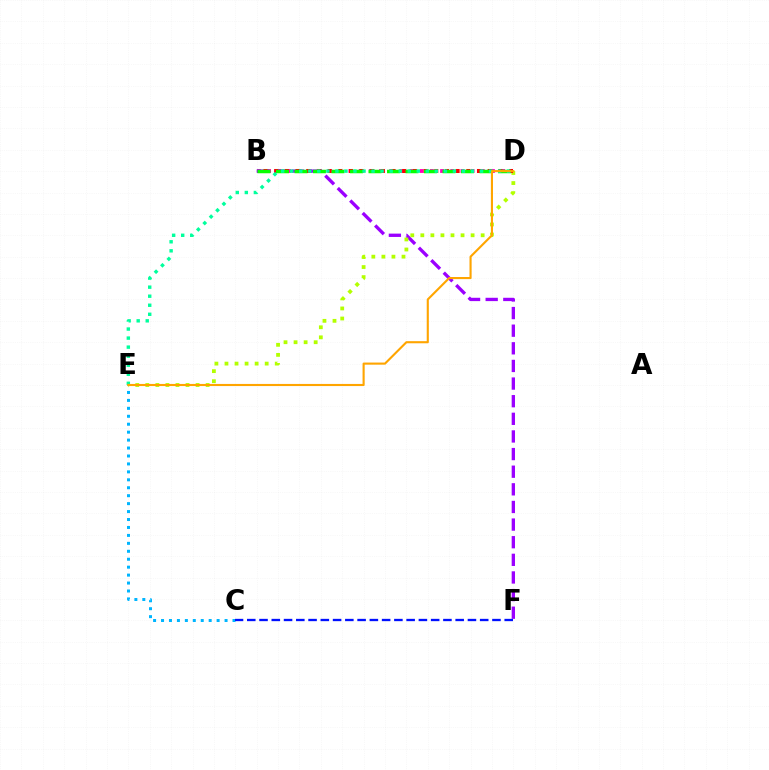{('B', 'D'): [{'color': '#ff00bd', 'line_style': 'dotted', 'thickness': 2.76}, {'color': '#ff0000', 'line_style': 'dotted', 'thickness': 2.9}, {'color': '#08ff00', 'line_style': 'dashed', 'thickness': 2.51}], ('B', 'F'): [{'color': '#9b00ff', 'line_style': 'dashed', 'thickness': 2.39}], ('D', 'E'): [{'color': '#b3ff00', 'line_style': 'dotted', 'thickness': 2.73}, {'color': '#00ff9d', 'line_style': 'dotted', 'thickness': 2.46}, {'color': '#ffa500', 'line_style': 'solid', 'thickness': 1.52}], ('C', 'E'): [{'color': '#00b5ff', 'line_style': 'dotted', 'thickness': 2.16}], ('C', 'F'): [{'color': '#0010ff', 'line_style': 'dashed', 'thickness': 1.67}]}